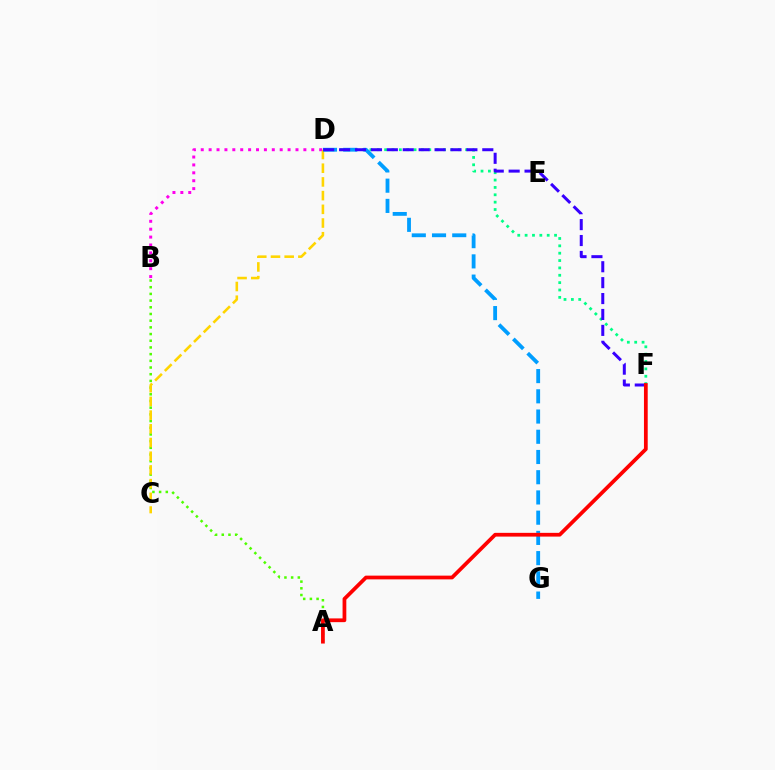{('A', 'B'): [{'color': '#4fff00', 'line_style': 'dotted', 'thickness': 1.82}], ('C', 'D'): [{'color': '#ffd500', 'line_style': 'dashed', 'thickness': 1.86}], ('B', 'D'): [{'color': '#ff00ed', 'line_style': 'dotted', 'thickness': 2.15}], ('D', 'F'): [{'color': '#00ff86', 'line_style': 'dotted', 'thickness': 2.0}, {'color': '#3700ff', 'line_style': 'dashed', 'thickness': 2.16}], ('D', 'G'): [{'color': '#009eff', 'line_style': 'dashed', 'thickness': 2.75}], ('A', 'F'): [{'color': '#ff0000', 'line_style': 'solid', 'thickness': 2.7}]}